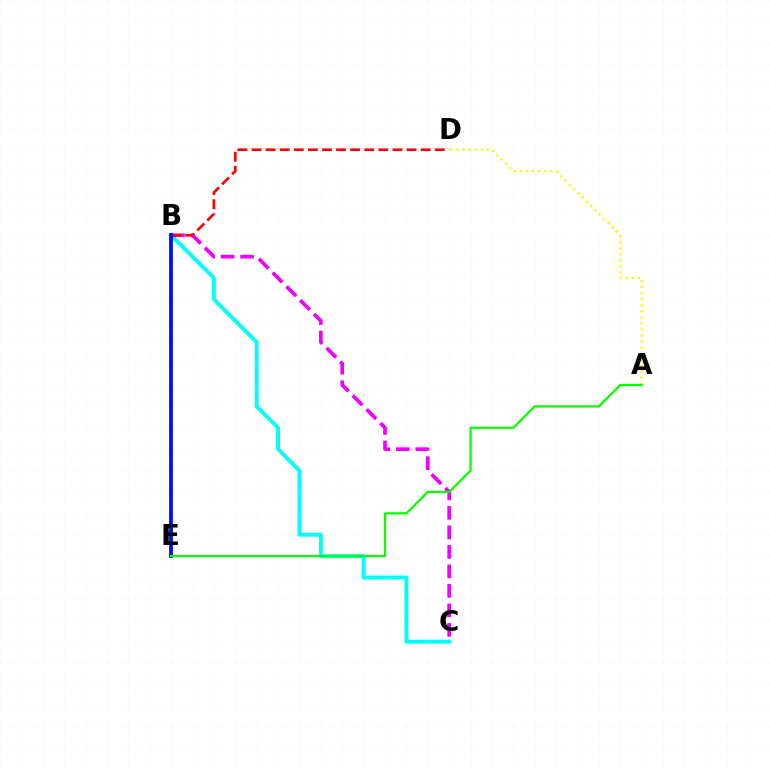{('B', 'C'): [{'color': '#00fff6', 'line_style': 'solid', 'thickness': 2.81}, {'color': '#ee00ff', 'line_style': 'dashed', 'thickness': 2.65}], ('A', 'D'): [{'color': '#fcf500', 'line_style': 'dotted', 'thickness': 1.64}], ('B', 'D'): [{'color': '#ff0000', 'line_style': 'dashed', 'thickness': 1.91}], ('B', 'E'): [{'color': '#0010ff', 'line_style': 'solid', 'thickness': 2.75}], ('A', 'E'): [{'color': '#08ff00', 'line_style': 'solid', 'thickness': 1.61}]}